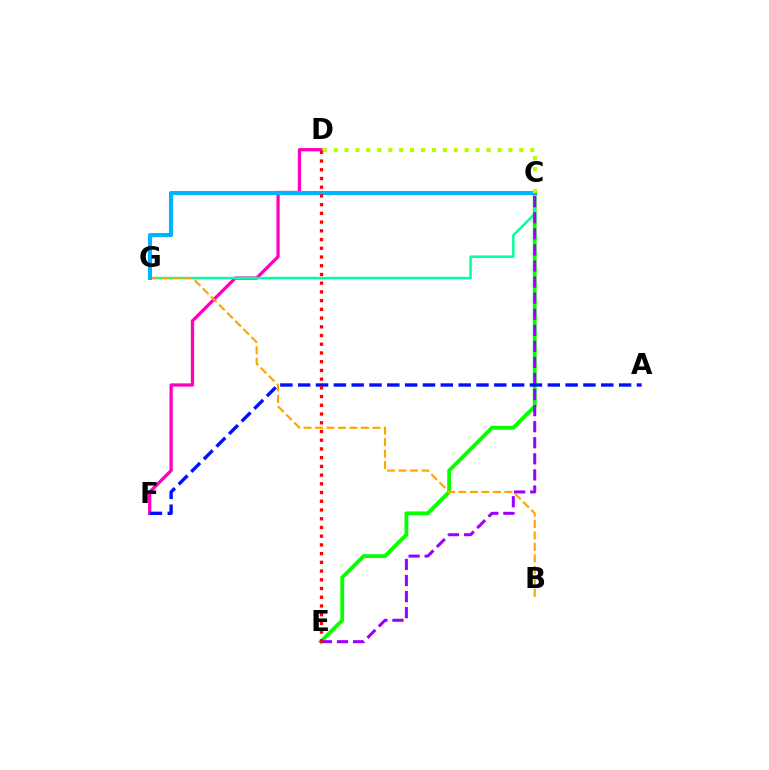{('C', 'E'): [{'color': '#08ff00', 'line_style': 'solid', 'thickness': 2.76}, {'color': '#9b00ff', 'line_style': 'dashed', 'thickness': 2.18}], ('D', 'F'): [{'color': '#ff00bd', 'line_style': 'solid', 'thickness': 2.35}], ('C', 'G'): [{'color': '#00ff9d', 'line_style': 'solid', 'thickness': 1.79}, {'color': '#00b5ff', 'line_style': 'solid', 'thickness': 2.9}], ('B', 'G'): [{'color': '#ffa500', 'line_style': 'dashed', 'thickness': 1.56}], ('A', 'F'): [{'color': '#0010ff', 'line_style': 'dashed', 'thickness': 2.42}], ('C', 'D'): [{'color': '#b3ff00', 'line_style': 'dotted', 'thickness': 2.97}], ('D', 'E'): [{'color': '#ff0000', 'line_style': 'dotted', 'thickness': 2.37}]}